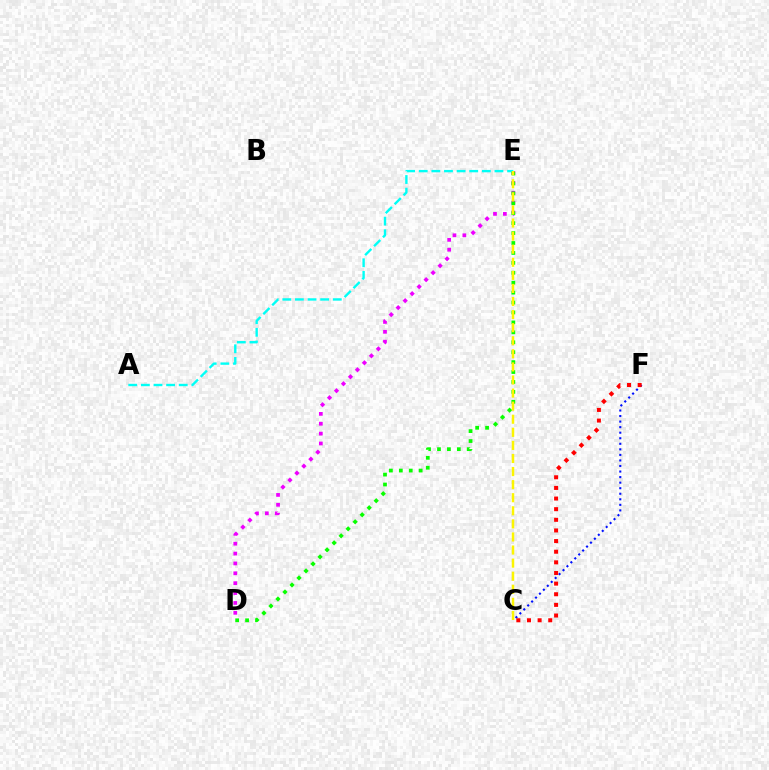{('D', 'E'): [{'color': '#ee00ff', 'line_style': 'dotted', 'thickness': 2.68}, {'color': '#08ff00', 'line_style': 'dotted', 'thickness': 2.7}], ('C', 'F'): [{'color': '#0010ff', 'line_style': 'dotted', 'thickness': 1.51}, {'color': '#ff0000', 'line_style': 'dotted', 'thickness': 2.89}], ('A', 'E'): [{'color': '#00fff6', 'line_style': 'dashed', 'thickness': 1.71}], ('C', 'E'): [{'color': '#fcf500', 'line_style': 'dashed', 'thickness': 1.78}]}